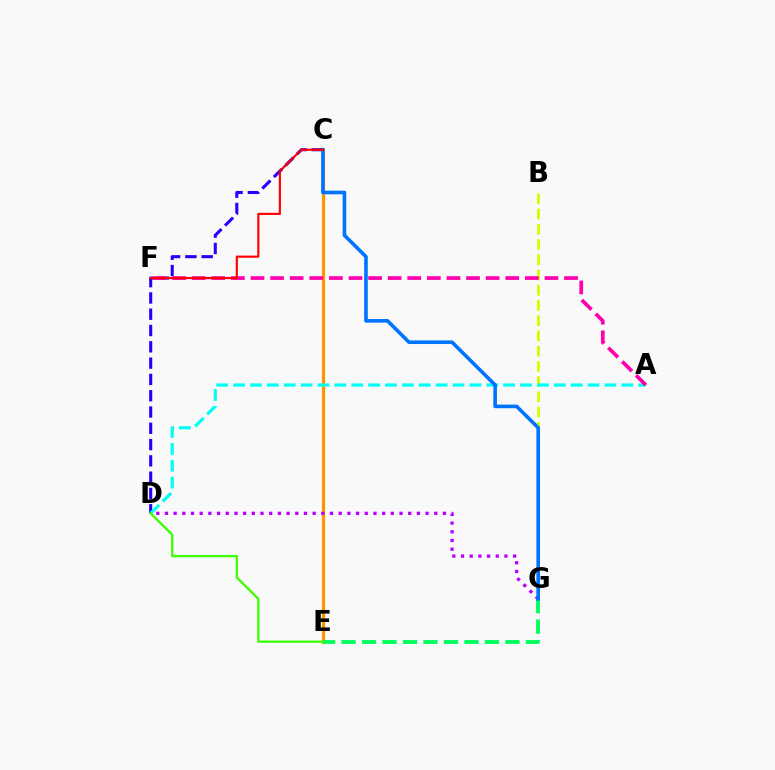{('C', 'E'): [{'color': '#ff9400', 'line_style': 'solid', 'thickness': 2.3}], ('E', 'G'): [{'color': '#00ff5c', 'line_style': 'dashed', 'thickness': 2.78}], ('B', 'G'): [{'color': '#d1ff00', 'line_style': 'dashed', 'thickness': 2.07}], ('C', 'D'): [{'color': '#2500ff', 'line_style': 'dashed', 'thickness': 2.21}], ('A', 'D'): [{'color': '#00fff6', 'line_style': 'dashed', 'thickness': 2.29}], ('A', 'F'): [{'color': '#ff00ac', 'line_style': 'dashed', 'thickness': 2.66}], ('D', 'G'): [{'color': '#b900ff', 'line_style': 'dotted', 'thickness': 2.36}], ('C', 'G'): [{'color': '#0074ff', 'line_style': 'solid', 'thickness': 2.6}], ('D', 'E'): [{'color': '#3dff00', 'line_style': 'solid', 'thickness': 1.65}], ('C', 'F'): [{'color': '#ff0000', 'line_style': 'solid', 'thickness': 1.55}]}